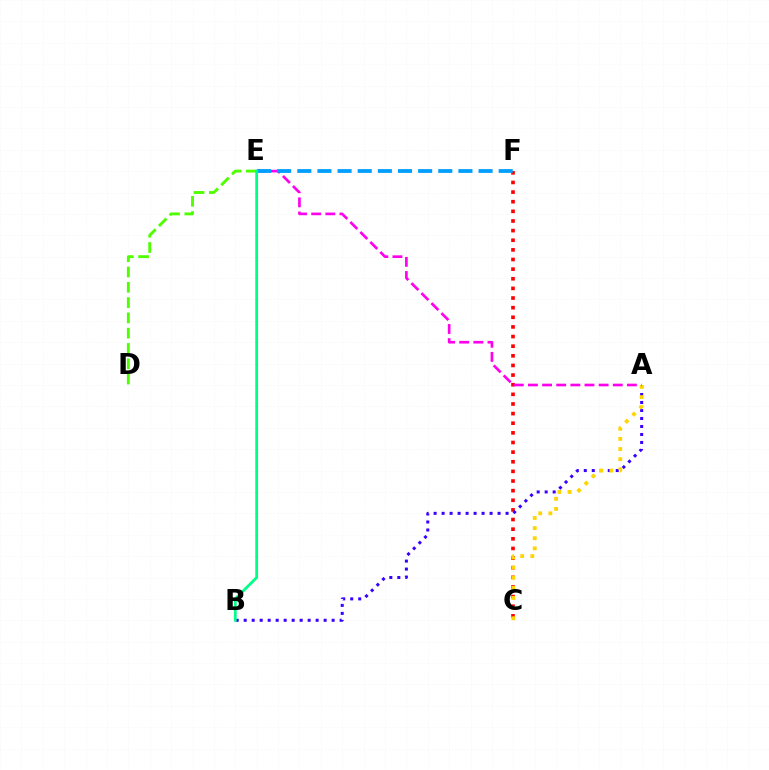{('D', 'E'): [{'color': '#4fff00', 'line_style': 'dashed', 'thickness': 2.08}], ('C', 'F'): [{'color': '#ff0000', 'line_style': 'dotted', 'thickness': 2.62}], ('A', 'B'): [{'color': '#3700ff', 'line_style': 'dotted', 'thickness': 2.17}], ('A', 'C'): [{'color': '#ffd500', 'line_style': 'dotted', 'thickness': 2.75}], ('A', 'E'): [{'color': '#ff00ed', 'line_style': 'dashed', 'thickness': 1.92}], ('E', 'F'): [{'color': '#009eff', 'line_style': 'dashed', 'thickness': 2.74}], ('B', 'E'): [{'color': '#00ff86', 'line_style': 'solid', 'thickness': 2.01}]}